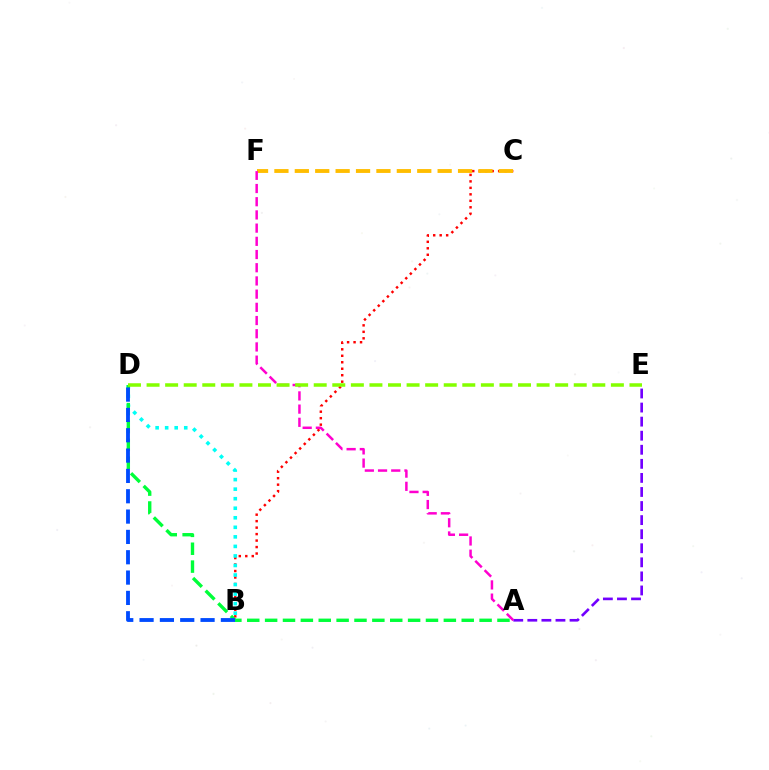{('B', 'C'): [{'color': '#ff0000', 'line_style': 'dotted', 'thickness': 1.76}], ('C', 'F'): [{'color': '#ffbd00', 'line_style': 'dashed', 'thickness': 2.77}], ('A', 'E'): [{'color': '#7200ff', 'line_style': 'dashed', 'thickness': 1.91}], ('B', 'D'): [{'color': '#00fff6', 'line_style': 'dotted', 'thickness': 2.59}, {'color': '#004bff', 'line_style': 'dashed', 'thickness': 2.76}], ('A', 'D'): [{'color': '#00ff39', 'line_style': 'dashed', 'thickness': 2.43}], ('A', 'F'): [{'color': '#ff00cf', 'line_style': 'dashed', 'thickness': 1.79}], ('D', 'E'): [{'color': '#84ff00', 'line_style': 'dashed', 'thickness': 2.52}]}